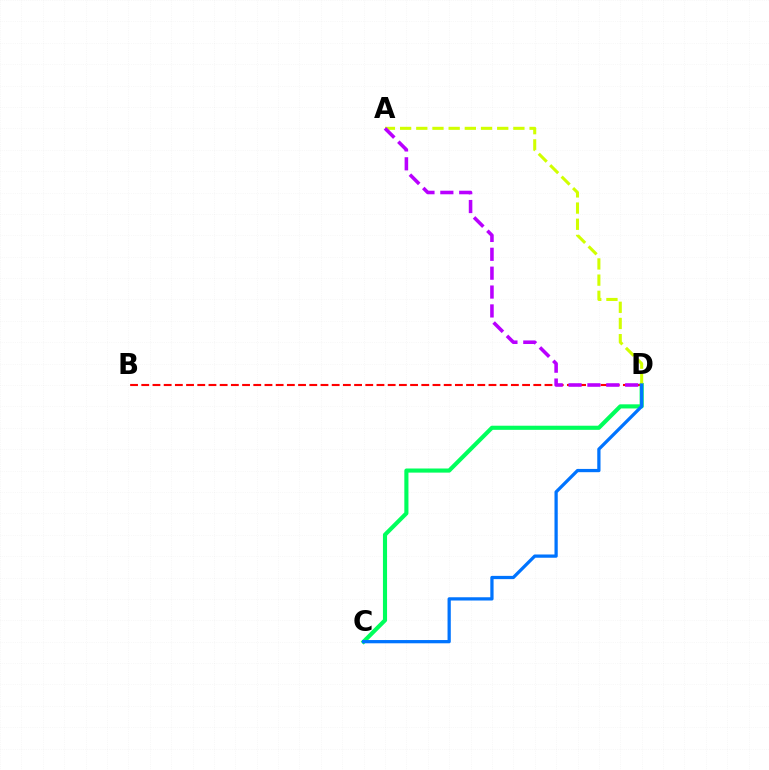{('B', 'D'): [{'color': '#ff0000', 'line_style': 'dashed', 'thickness': 1.52}], ('C', 'D'): [{'color': '#00ff5c', 'line_style': 'solid', 'thickness': 2.97}, {'color': '#0074ff', 'line_style': 'solid', 'thickness': 2.34}], ('A', 'D'): [{'color': '#d1ff00', 'line_style': 'dashed', 'thickness': 2.2}, {'color': '#b900ff', 'line_style': 'dashed', 'thickness': 2.56}]}